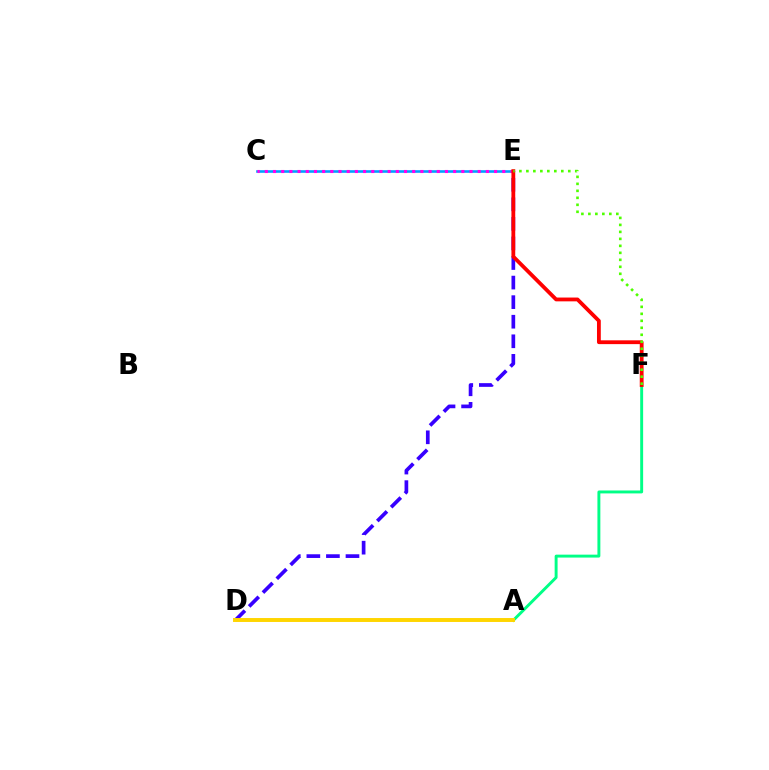{('D', 'E'): [{'color': '#3700ff', 'line_style': 'dashed', 'thickness': 2.66}], ('C', 'E'): [{'color': '#009eff', 'line_style': 'solid', 'thickness': 1.87}, {'color': '#ff00ed', 'line_style': 'dotted', 'thickness': 2.22}], ('A', 'F'): [{'color': '#00ff86', 'line_style': 'solid', 'thickness': 2.11}], ('A', 'D'): [{'color': '#ffd500', 'line_style': 'solid', 'thickness': 2.83}], ('E', 'F'): [{'color': '#ff0000', 'line_style': 'solid', 'thickness': 2.74}, {'color': '#4fff00', 'line_style': 'dotted', 'thickness': 1.9}]}